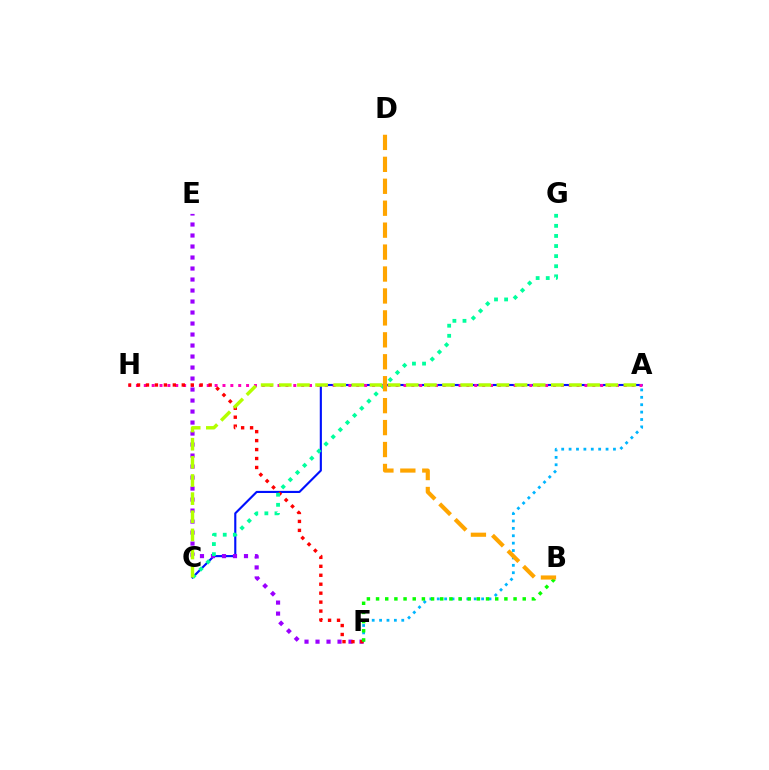{('A', 'C'): [{'color': '#0010ff', 'line_style': 'solid', 'thickness': 1.53}, {'color': '#b3ff00', 'line_style': 'dashed', 'thickness': 2.46}], ('A', 'H'): [{'color': '#ff00bd', 'line_style': 'dotted', 'thickness': 2.14}], ('E', 'F'): [{'color': '#9b00ff', 'line_style': 'dotted', 'thickness': 2.99}], ('A', 'F'): [{'color': '#00b5ff', 'line_style': 'dotted', 'thickness': 2.01}], ('F', 'H'): [{'color': '#ff0000', 'line_style': 'dotted', 'thickness': 2.43}], ('C', 'G'): [{'color': '#00ff9d', 'line_style': 'dotted', 'thickness': 2.74}], ('B', 'F'): [{'color': '#08ff00', 'line_style': 'dotted', 'thickness': 2.49}], ('B', 'D'): [{'color': '#ffa500', 'line_style': 'dashed', 'thickness': 2.98}]}